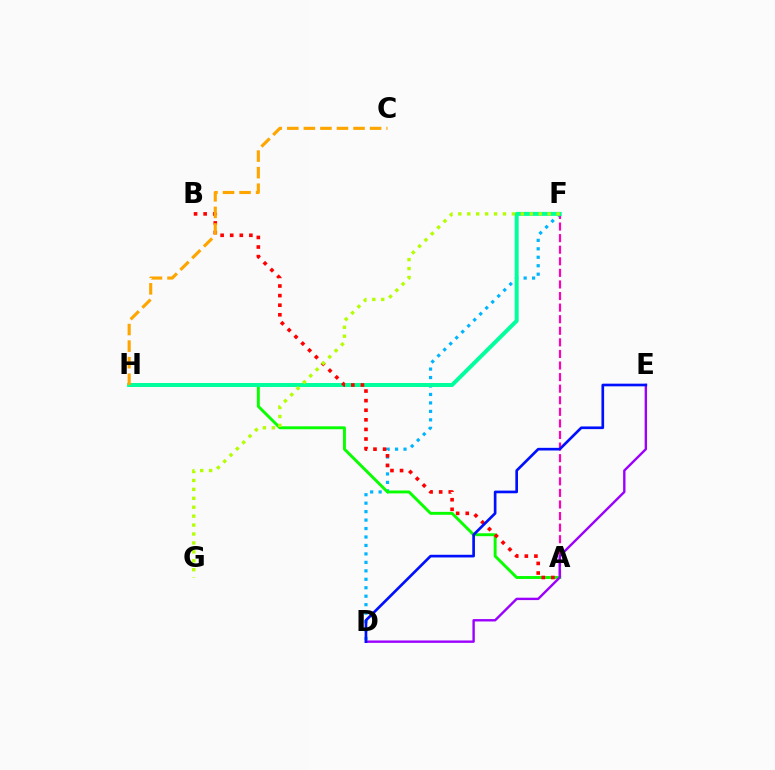{('A', 'F'): [{'color': '#ff00bd', 'line_style': 'dashed', 'thickness': 1.57}], ('D', 'F'): [{'color': '#00b5ff', 'line_style': 'dotted', 'thickness': 2.3}], ('A', 'H'): [{'color': '#08ff00', 'line_style': 'solid', 'thickness': 2.1}], ('F', 'H'): [{'color': '#00ff9d', 'line_style': 'solid', 'thickness': 2.86}], ('A', 'B'): [{'color': '#ff0000', 'line_style': 'dotted', 'thickness': 2.61}], ('D', 'E'): [{'color': '#9b00ff', 'line_style': 'solid', 'thickness': 1.72}, {'color': '#0010ff', 'line_style': 'solid', 'thickness': 1.92}], ('C', 'H'): [{'color': '#ffa500', 'line_style': 'dashed', 'thickness': 2.25}], ('F', 'G'): [{'color': '#b3ff00', 'line_style': 'dotted', 'thickness': 2.43}]}